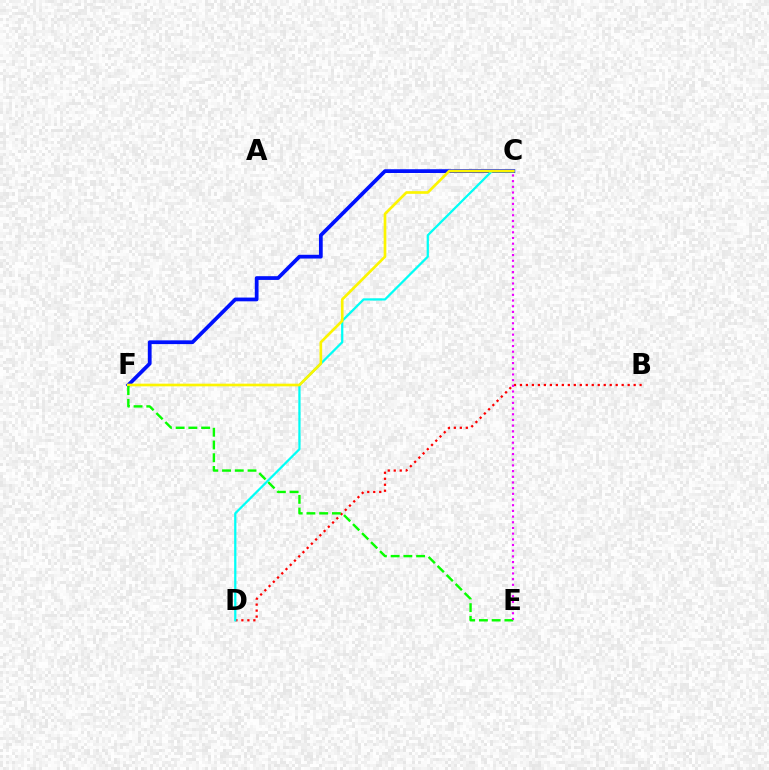{('C', 'F'): [{'color': '#0010ff', 'line_style': 'solid', 'thickness': 2.7}, {'color': '#fcf500', 'line_style': 'solid', 'thickness': 1.92}], ('B', 'D'): [{'color': '#ff0000', 'line_style': 'dotted', 'thickness': 1.63}], ('C', 'D'): [{'color': '#00fff6', 'line_style': 'solid', 'thickness': 1.62}], ('E', 'F'): [{'color': '#08ff00', 'line_style': 'dashed', 'thickness': 1.73}], ('C', 'E'): [{'color': '#ee00ff', 'line_style': 'dotted', 'thickness': 1.54}]}